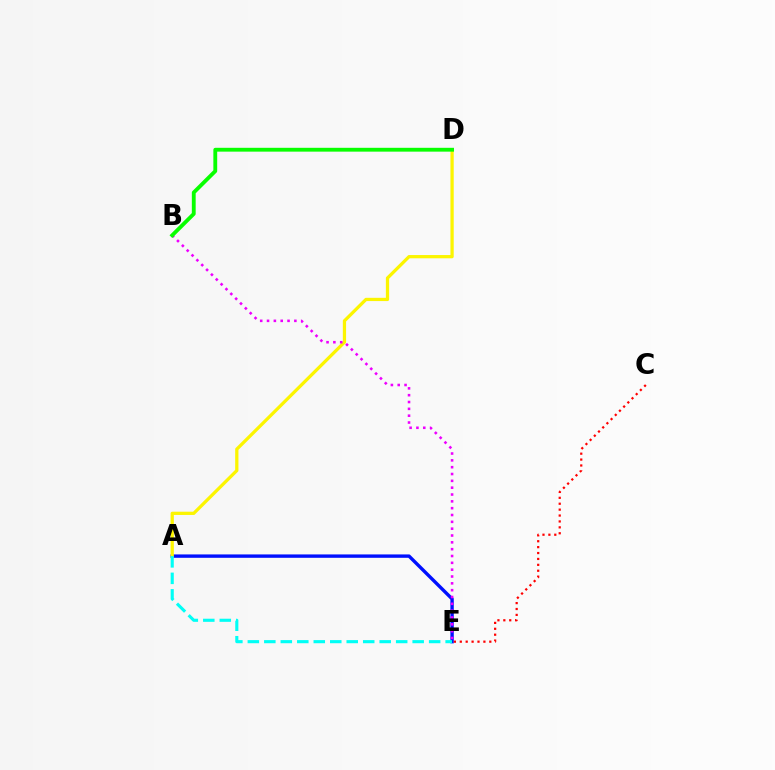{('A', 'E'): [{'color': '#0010ff', 'line_style': 'solid', 'thickness': 2.43}, {'color': '#00fff6', 'line_style': 'dashed', 'thickness': 2.24}], ('A', 'D'): [{'color': '#fcf500', 'line_style': 'solid', 'thickness': 2.35}], ('B', 'E'): [{'color': '#ee00ff', 'line_style': 'dotted', 'thickness': 1.86}], ('C', 'E'): [{'color': '#ff0000', 'line_style': 'dotted', 'thickness': 1.6}], ('B', 'D'): [{'color': '#08ff00', 'line_style': 'solid', 'thickness': 2.76}]}